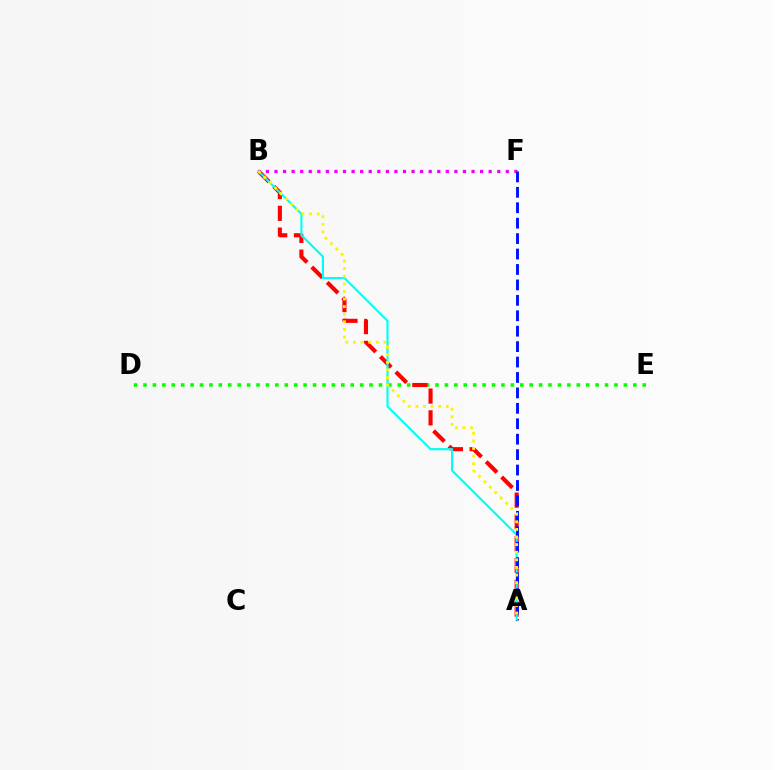{('D', 'E'): [{'color': '#08ff00', 'line_style': 'dotted', 'thickness': 2.56}], ('A', 'B'): [{'color': '#ff0000', 'line_style': 'dashed', 'thickness': 2.96}, {'color': '#00fff6', 'line_style': 'solid', 'thickness': 1.55}, {'color': '#fcf500', 'line_style': 'dotted', 'thickness': 2.07}], ('B', 'F'): [{'color': '#ee00ff', 'line_style': 'dotted', 'thickness': 2.33}], ('A', 'F'): [{'color': '#0010ff', 'line_style': 'dashed', 'thickness': 2.1}]}